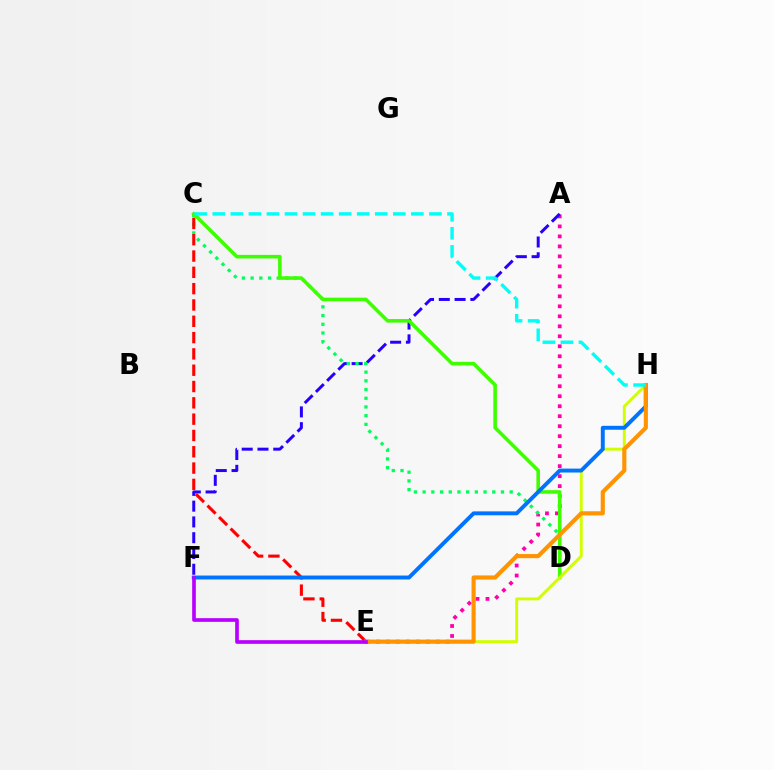{('A', 'E'): [{'color': '#ff00ac', 'line_style': 'dotted', 'thickness': 2.71}], ('A', 'F'): [{'color': '#2500ff', 'line_style': 'dashed', 'thickness': 2.14}], ('C', 'D'): [{'color': '#00ff5c', 'line_style': 'dotted', 'thickness': 2.37}, {'color': '#3dff00', 'line_style': 'solid', 'thickness': 2.57}], ('E', 'H'): [{'color': '#d1ff00', 'line_style': 'solid', 'thickness': 2.11}, {'color': '#ff9400', 'line_style': 'solid', 'thickness': 2.97}], ('C', 'E'): [{'color': '#ff0000', 'line_style': 'dashed', 'thickness': 2.22}], ('F', 'H'): [{'color': '#0074ff', 'line_style': 'solid', 'thickness': 2.82}], ('E', 'F'): [{'color': '#b900ff', 'line_style': 'solid', 'thickness': 2.64}], ('C', 'H'): [{'color': '#00fff6', 'line_style': 'dashed', 'thickness': 2.45}]}